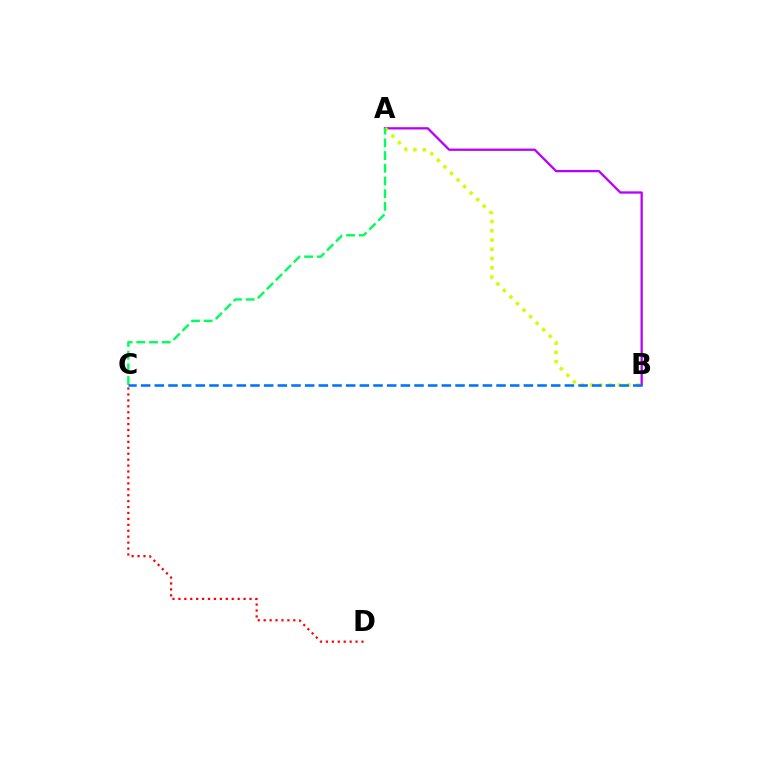{('A', 'B'): [{'color': '#b900ff', 'line_style': 'solid', 'thickness': 1.65}, {'color': '#d1ff00', 'line_style': 'dotted', 'thickness': 2.52}], ('A', 'C'): [{'color': '#00ff5c', 'line_style': 'dashed', 'thickness': 1.73}], ('C', 'D'): [{'color': '#ff0000', 'line_style': 'dotted', 'thickness': 1.61}], ('B', 'C'): [{'color': '#0074ff', 'line_style': 'dashed', 'thickness': 1.86}]}